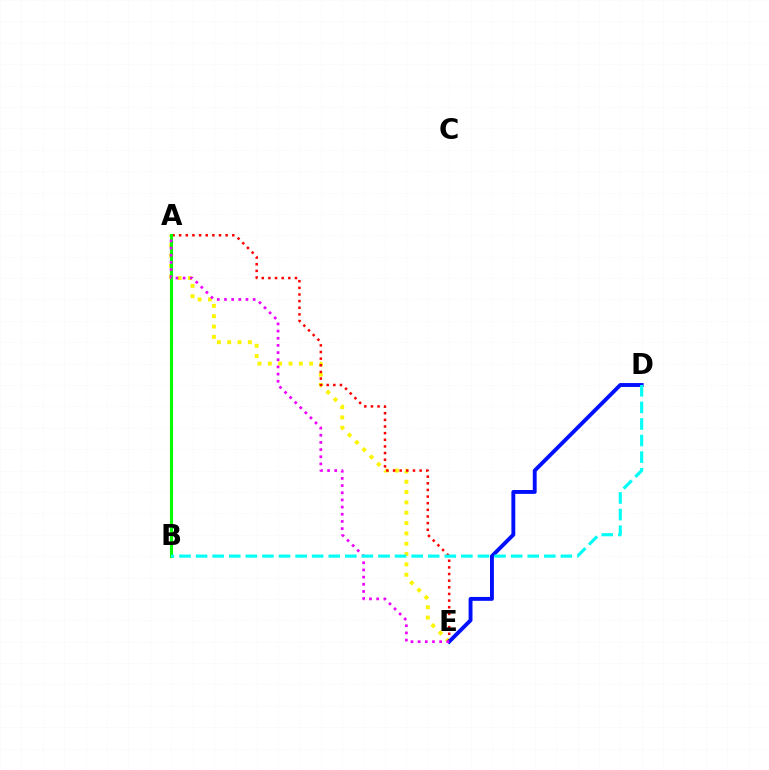{('A', 'E'): [{'color': '#fcf500', 'line_style': 'dotted', 'thickness': 2.81}, {'color': '#ff0000', 'line_style': 'dotted', 'thickness': 1.8}, {'color': '#ee00ff', 'line_style': 'dotted', 'thickness': 1.95}], ('D', 'E'): [{'color': '#0010ff', 'line_style': 'solid', 'thickness': 2.8}], ('A', 'B'): [{'color': '#08ff00', 'line_style': 'solid', 'thickness': 2.22}], ('B', 'D'): [{'color': '#00fff6', 'line_style': 'dashed', 'thickness': 2.25}]}